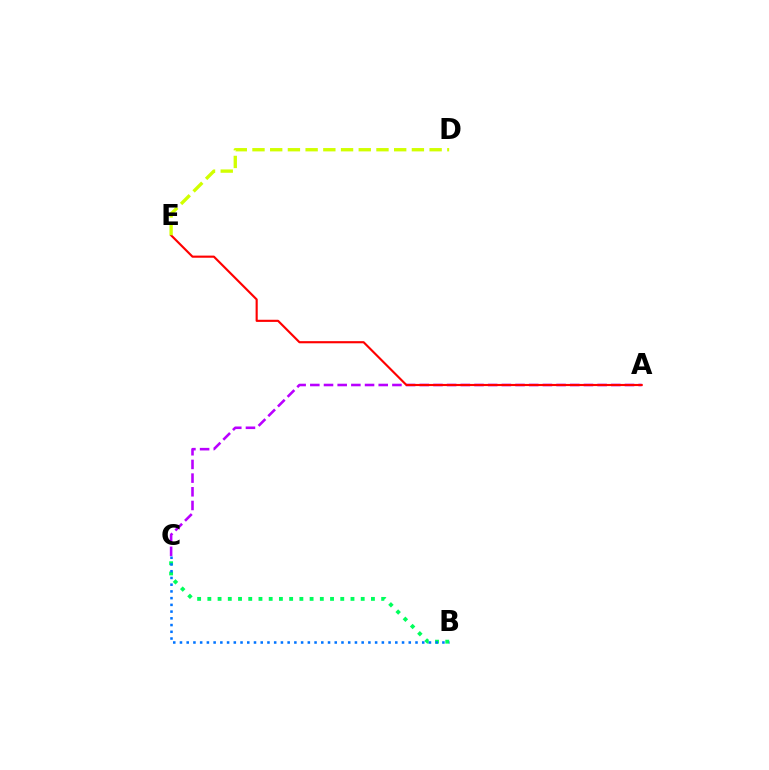{('B', 'C'): [{'color': '#00ff5c', 'line_style': 'dotted', 'thickness': 2.78}, {'color': '#0074ff', 'line_style': 'dotted', 'thickness': 1.83}], ('A', 'C'): [{'color': '#b900ff', 'line_style': 'dashed', 'thickness': 1.86}], ('A', 'E'): [{'color': '#ff0000', 'line_style': 'solid', 'thickness': 1.54}], ('D', 'E'): [{'color': '#d1ff00', 'line_style': 'dashed', 'thickness': 2.41}]}